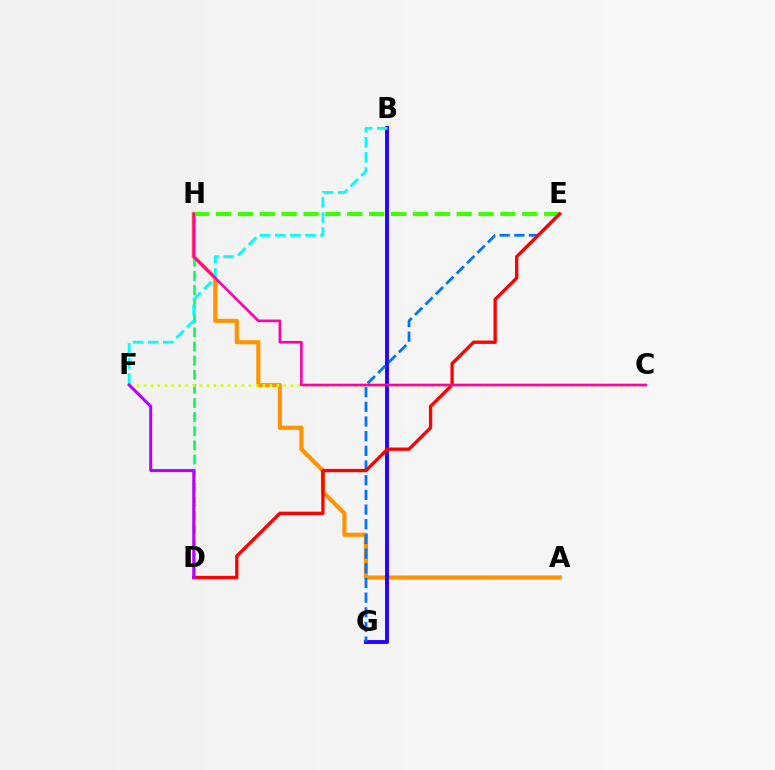{('A', 'H'): [{'color': '#ff9400', 'line_style': 'solid', 'thickness': 2.97}], ('E', 'H'): [{'color': '#3dff00', 'line_style': 'dashed', 'thickness': 2.97}], ('B', 'G'): [{'color': '#2500ff', 'line_style': 'solid', 'thickness': 2.8}], ('D', 'H'): [{'color': '#00ff5c', 'line_style': 'dashed', 'thickness': 1.92}], ('E', 'G'): [{'color': '#0074ff', 'line_style': 'dashed', 'thickness': 1.99}], ('B', 'F'): [{'color': '#00fff6', 'line_style': 'dashed', 'thickness': 2.05}], ('D', 'E'): [{'color': '#ff0000', 'line_style': 'solid', 'thickness': 2.39}], ('C', 'F'): [{'color': '#d1ff00', 'line_style': 'dotted', 'thickness': 1.9}], ('C', 'H'): [{'color': '#ff00ac', 'line_style': 'solid', 'thickness': 1.89}], ('D', 'F'): [{'color': '#b900ff', 'line_style': 'solid', 'thickness': 2.17}]}